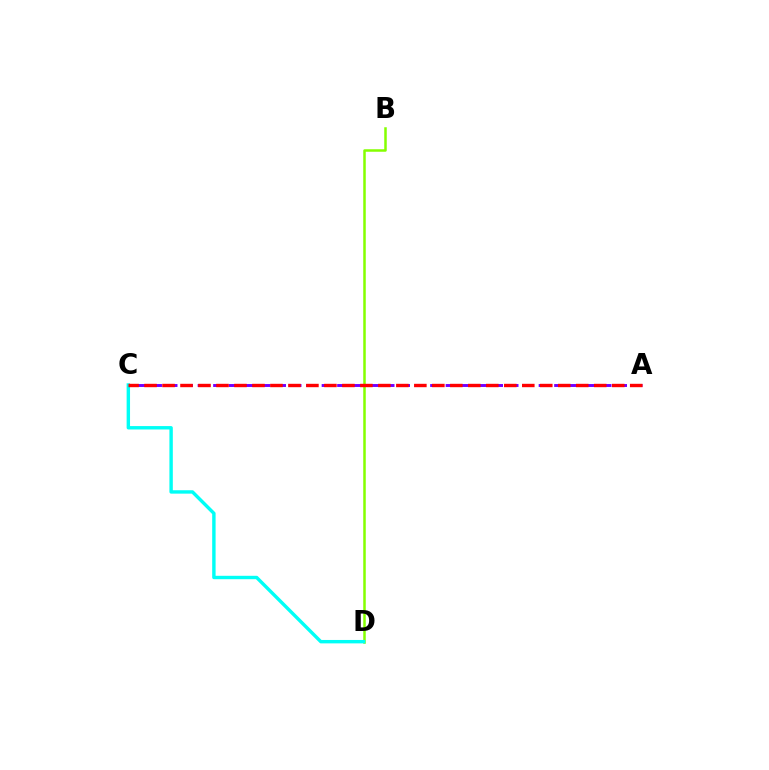{('A', 'C'): [{'color': '#7200ff', 'line_style': 'dashed', 'thickness': 2.11}, {'color': '#ff0000', 'line_style': 'dashed', 'thickness': 2.44}], ('B', 'D'): [{'color': '#84ff00', 'line_style': 'solid', 'thickness': 1.8}], ('C', 'D'): [{'color': '#00fff6', 'line_style': 'solid', 'thickness': 2.45}]}